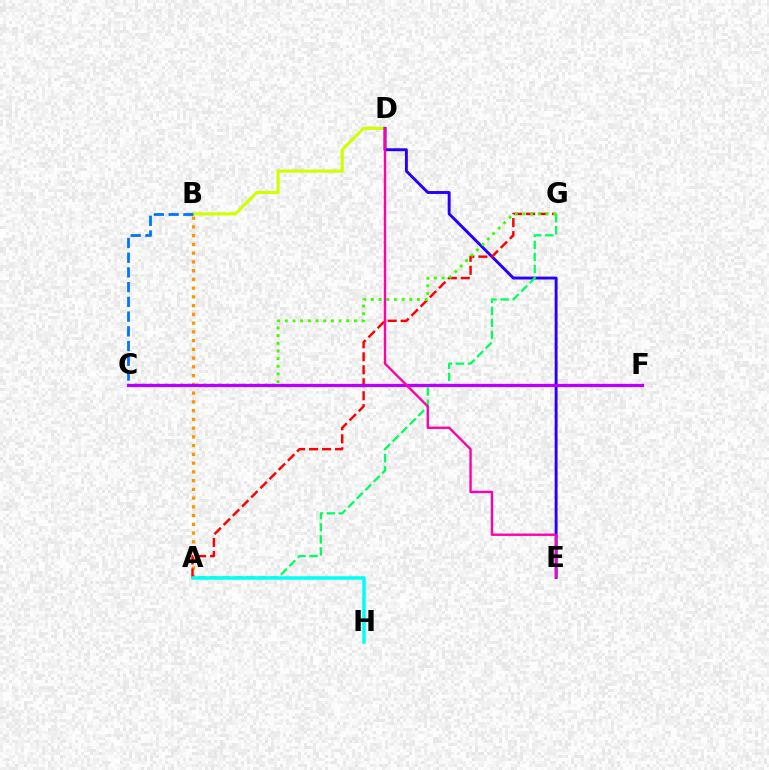{('B', 'D'): [{'color': '#d1ff00', 'line_style': 'solid', 'thickness': 2.26}], ('D', 'E'): [{'color': '#2500ff', 'line_style': 'solid', 'thickness': 2.1}, {'color': '#ff00ac', 'line_style': 'solid', 'thickness': 1.71}], ('A', 'G'): [{'color': '#00ff5c', 'line_style': 'dashed', 'thickness': 1.63}, {'color': '#ff0000', 'line_style': 'dashed', 'thickness': 1.76}], ('A', 'B'): [{'color': '#ff9400', 'line_style': 'dotted', 'thickness': 2.38}], ('C', 'G'): [{'color': '#3dff00', 'line_style': 'dotted', 'thickness': 2.09}], ('B', 'C'): [{'color': '#0074ff', 'line_style': 'dashed', 'thickness': 2.0}], ('A', 'H'): [{'color': '#00fff6', 'line_style': 'solid', 'thickness': 2.52}], ('C', 'F'): [{'color': '#b900ff', 'line_style': 'solid', 'thickness': 2.35}]}